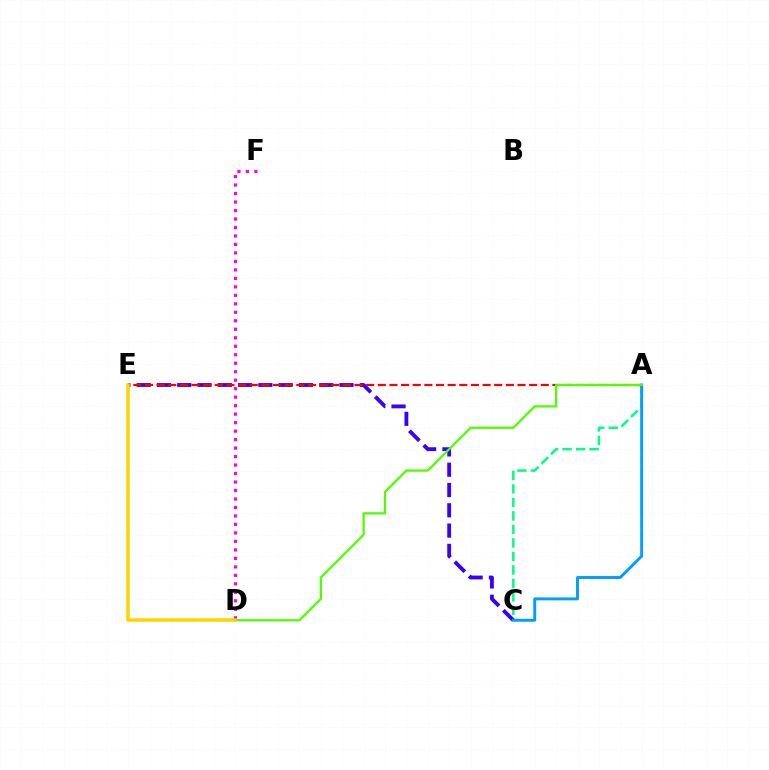{('C', 'E'): [{'color': '#3700ff', 'line_style': 'dashed', 'thickness': 2.76}], ('A', 'C'): [{'color': '#00ff86', 'line_style': 'dashed', 'thickness': 1.83}, {'color': '#009eff', 'line_style': 'solid', 'thickness': 2.11}], ('A', 'E'): [{'color': '#ff0000', 'line_style': 'dashed', 'thickness': 1.58}], ('A', 'D'): [{'color': '#4fff00', 'line_style': 'solid', 'thickness': 1.64}], ('D', 'F'): [{'color': '#ff00ed', 'line_style': 'dotted', 'thickness': 2.31}], ('D', 'E'): [{'color': '#ffd500', 'line_style': 'solid', 'thickness': 2.55}]}